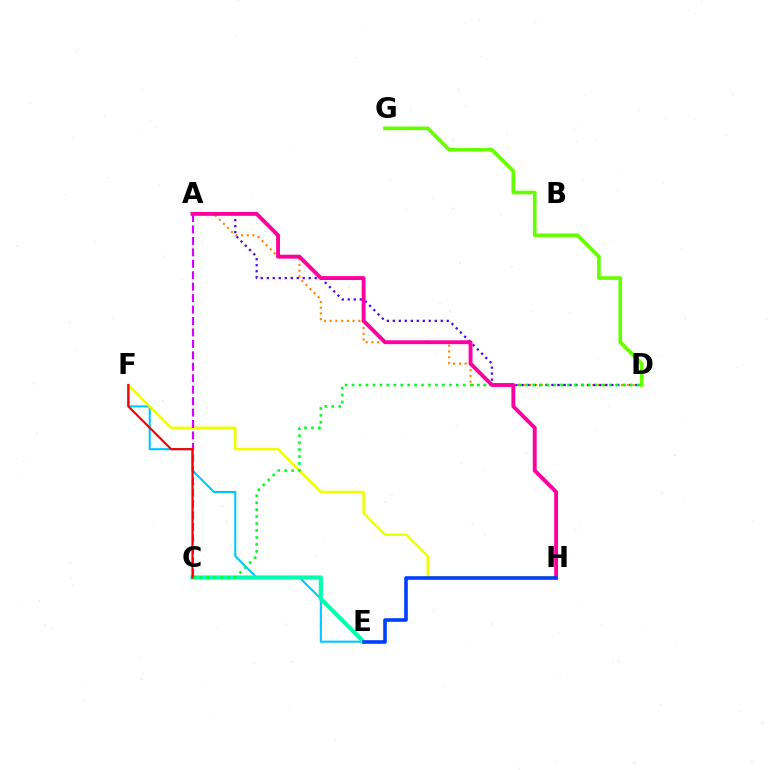{('E', 'F'): [{'color': '#00c7ff', 'line_style': 'solid', 'thickness': 1.5}], ('A', 'D'): [{'color': '#ff8800', 'line_style': 'dotted', 'thickness': 1.56}, {'color': '#4f00ff', 'line_style': 'dotted', 'thickness': 1.63}], ('C', 'E'): [{'color': '#00ffaf', 'line_style': 'solid', 'thickness': 2.99}], ('D', 'G'): [{'color': '#66ff00', 'line_style': 'solid', 'thickness': 2.64}], ('F', 'H'): [{'color': '#eeff00', 'line_style': 'solid', 'thickness': 1.78}], ('C', 'D'): [{'color': '#00ff27', 'line_style': 'dotted', 'thickness': 1.89}], ('A', 'C'): [{'color': '#d600ff', 'line_style': 'dashed', 'thickness': 1.55}], ('A', 'H'): [{'color': '#ff00a0', 'line_style': 'solid', 'thickness': 2.81}], ('C', 'F'): [{'color': '#ff0000', 'line_style': 'solid', 'thickness': 1.56}], ('E', 'H'): [{'color': '#003fff', 'line_style': 'solid', 'thickness': 2.59}]}